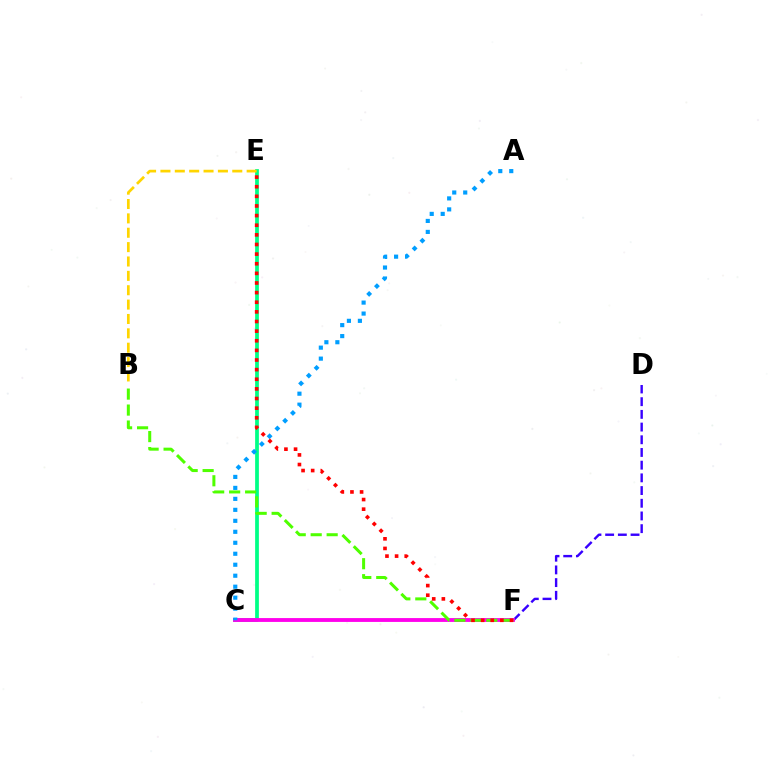{('D', 'F'): [{'color': '#3700ff', 'line_style': 'dashed', 'thickness': 1.72}], ('C', 'E'): [{'color': '#00ff86', 'line_style': 'solid', 'thickness': 2.7}], ('C', 'F'): [{'color': '#ff00ed', 'line_style': 'solid', 'thickness': 2.77}], ('B', 'F'): [{'color': '#4fff00', 'line_style': 'dashed', 'thickness': 2.17}], ('A', 'C'): [{'color': '#009eff', 'line_style': 'dotted', 'thickness': 2.98}], ('E', 'F'): [{'color': '#ff0000', 'line_style': 'dotted', 'thickness': 2.62}], ('B', 'E'): [{'color': '#ffd500', 'line_style': 'dashed', 'thickness': 1.95}]}